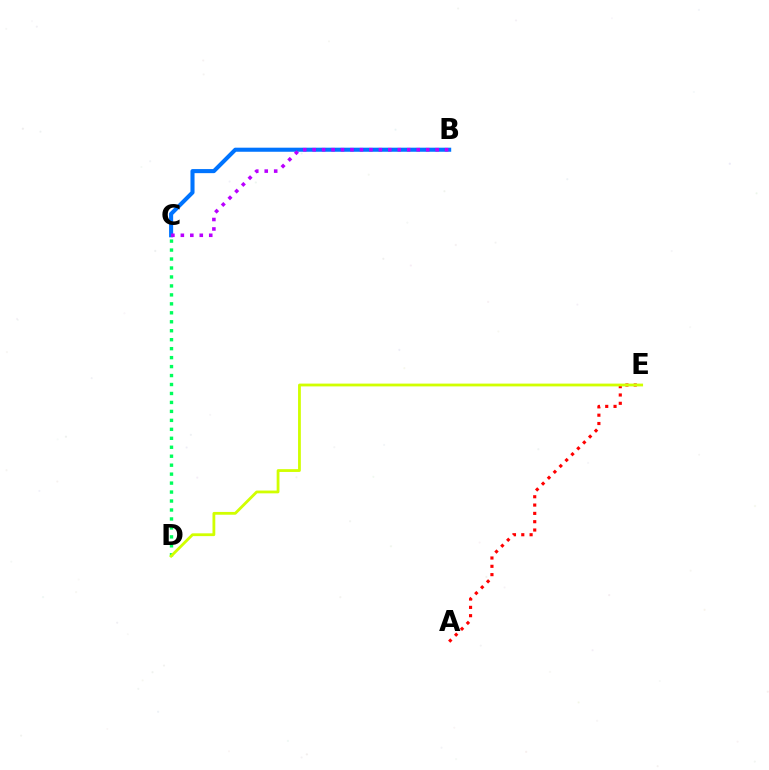{('B', 'C'): [{'color': '#0074ff', 'line_style': 'solid', 'thickness': 2.93}, {'color': '#b900ff', 'line_style': 'dotted', 'thickness': 2.57}], ('A', 'E'): [{'color': '#ff0000', 'line_style': 'dotted', 'thickness': 2.26}], ('C', 'D'): [{'color': '#00ff5c', 'line_style': 'dotted', 'thickness': 2.44}], ('D', 'E'): [{'color': '#d1ff00', 'line_style': 'solid', 'thickness': 2.01}]}